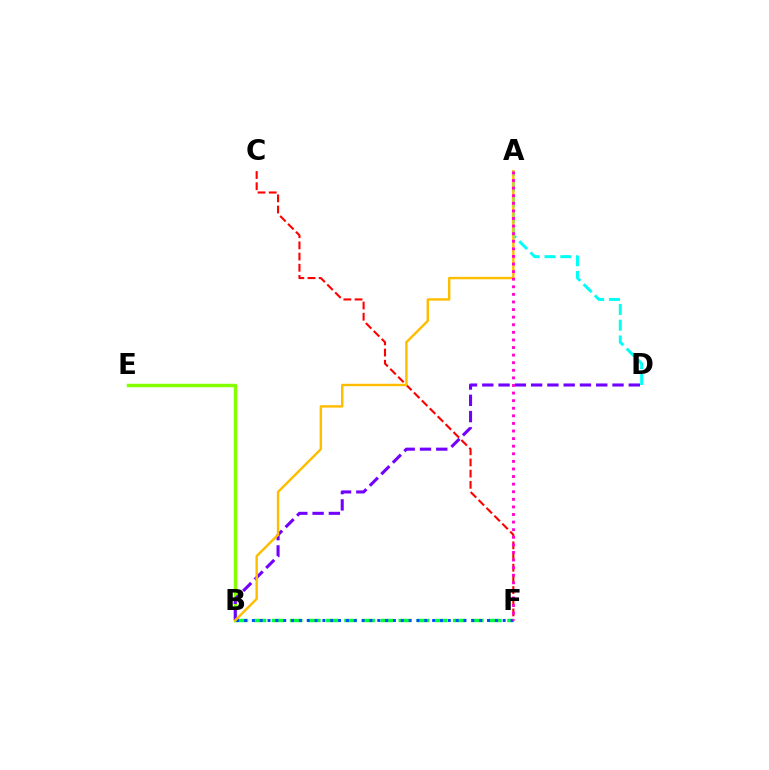{('B', 'F'): [{'color': '#00ff39', 'line_style': 'dashed', 'thickness': 2.46}, {'color': '#004bff', 'line_style': 'dotted', 'thickness': 2.13}], ('C', 'F'): [{'color': '#ff0000', 'line_style': 'dashed', 'thickness': 1.52}], ('A', 'D'): [{'color': '#00fff6', 'line_style': 'dashed', 'thickness': 2.14}], ('B', 'E'): [{'color': '#84ff00', 'line_style': 'solid', 'thickness': 2.49}], ('B', 'D'): [{'color': '#7200ff', 'line_style': 'dashed', 'thickness': 2.21}], ('A', 'B'): [{'color': '#ffbd00', 'line_style': 'solid', 'thickness': 1.75}], ('A', 'F'): [{'color': '#ff00cf', 'line_style': 'dotted', 'thickness': 2.06}]}